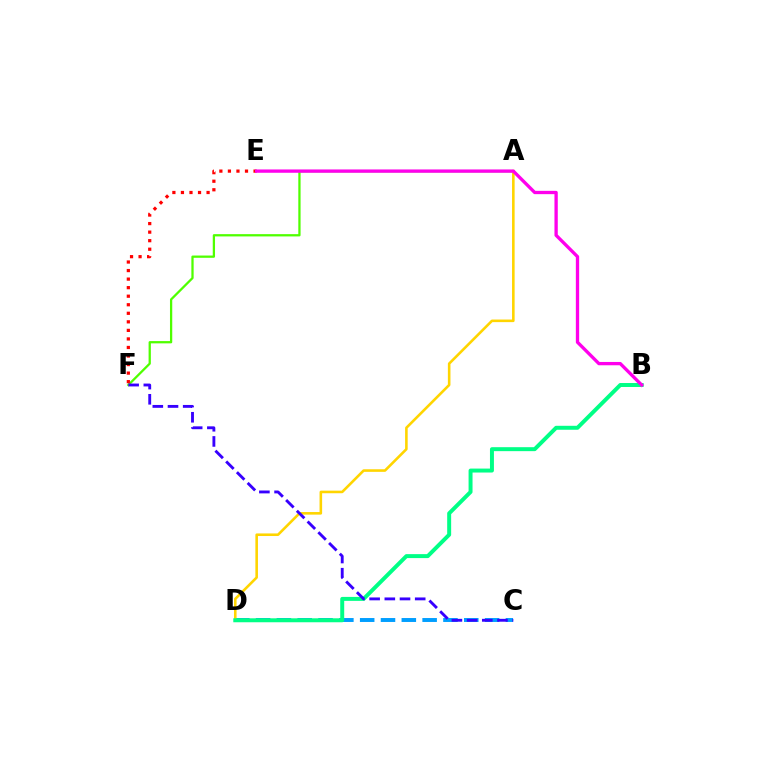{('C', 'D'): [{'color': '#009eff', 'line_style': 'dashed', 'thickness': 2.83}], ('A', 'F'): [{'color': '#4fff00', 'line_style': 'solid', 'thickness': 1.64}], ('A', 'D'): [{'color': '#ffd500', 'line_style': 'solid', 'thickness': 1.86}], ('B', 'D'): [{'color': '#00ff86', 'line_style': 'solid', 'thickness': 2.85}], ('E', 'F'): [{'color': '#ff0000', 'line_style': 'dotted', 'thickness': 2.32}], ('B', 'E'): [{'color': '#ff00ed', 'line_style': 'solid', 'thickness': 2.39}], ('C', 'F'): [{'color': '#3700ff', 'line_style': 'dashed', 'thickness': 2.06}]}